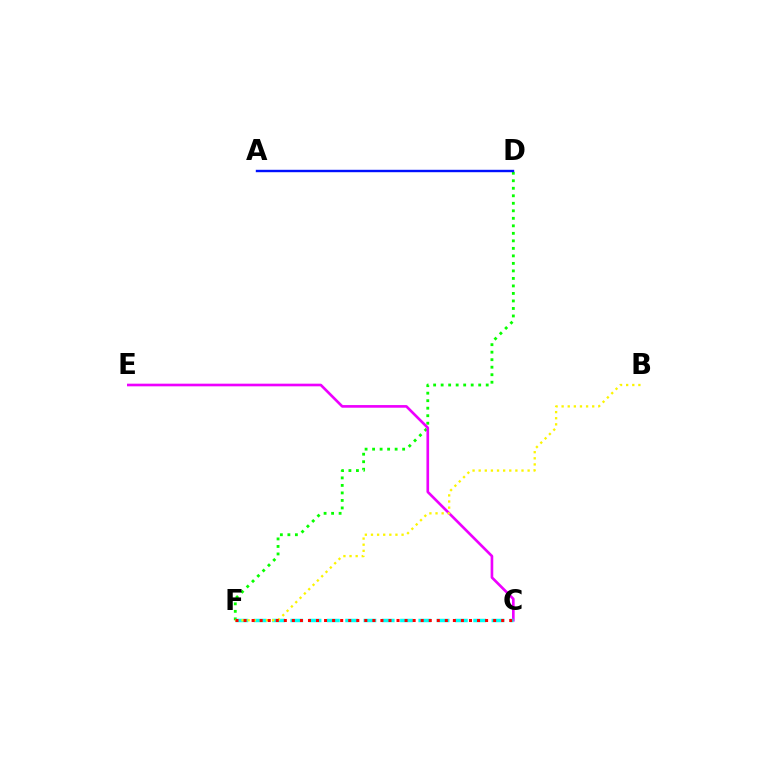{('D', 'F'): [{'color': '#08ff00', 'line_style': 'dotted', 'thickness': 2.04}], ('C', 'E'): [{'color': '#ee00ff', 'line_style': 'solid', 'thickness': 1.91}], ('C', 'F'): [{'color': '#00fff6', 'line_style': 'dashed', 'thickness': 2.48}, {'color': '#ff0000', 'line_style': 'dotted', 'thickness': 2.19}], ('A', 'D'): [{'color': '#0010ff', 'line_style': 'solid', 'thickness': 1.73}], ('B', 'F'): [{'color': '#fcf500', 'line_style': 'dotted', 'thickness': 1.66}]}